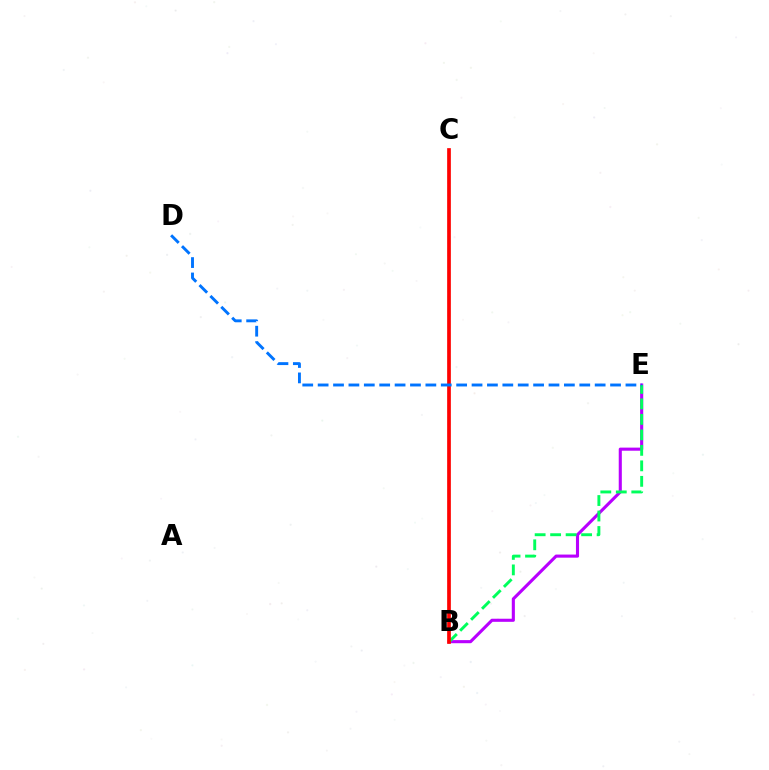{('B', 'C'): [{'color': '#d1ff00', 'line_style': 'dashed', 'thickness': 1.64}, {'color': '#ff0000', 'line_style': 'solid', 'thickness': 2.66}], ('B', 'E'): [{'color': '#b900ff', 'line_style': 'solid', 'thickness': 2.23}, {'color': '#00ff5c', 'line_style': 'dashed', 'thickness': 2.1}], ('D', 'E'): [{'color': '#0074ff', 'line_style': 'dashed', 'thickness': 2.09}]}